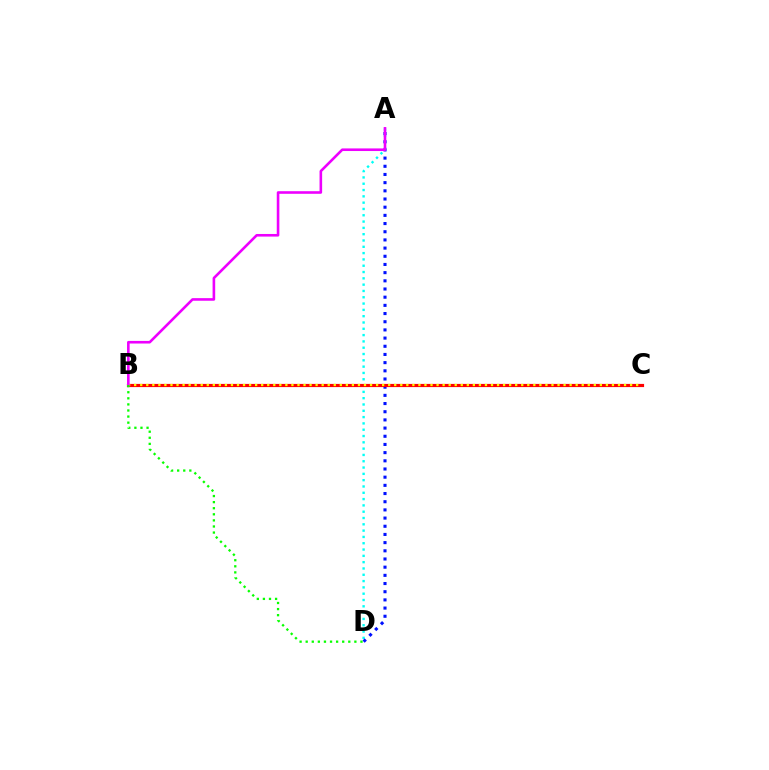{('A', 'D'): [{'color': '#00fff6', 'line_style': 'dotted', 'thickness': 1.71}, {'color': '#0010ff', 'line_style': 'dotted', 'thickness': 2.22}], ('B', 'C'): [{'color': '#ff0000', 'line_style': 'solid', 'thickness': 2.29}, {'color': '#fcf500', 'line_style': 'dotted', 'thickness': 1.64}], ('A', 'B'): [{'color': '#ee00ff', 'line_style': 'solid', 'thickness': 1.88}], ('B', 'D'): [{'color': '#08ff00', 'line_style': 'dotted', 'thickness': 1.65}]}